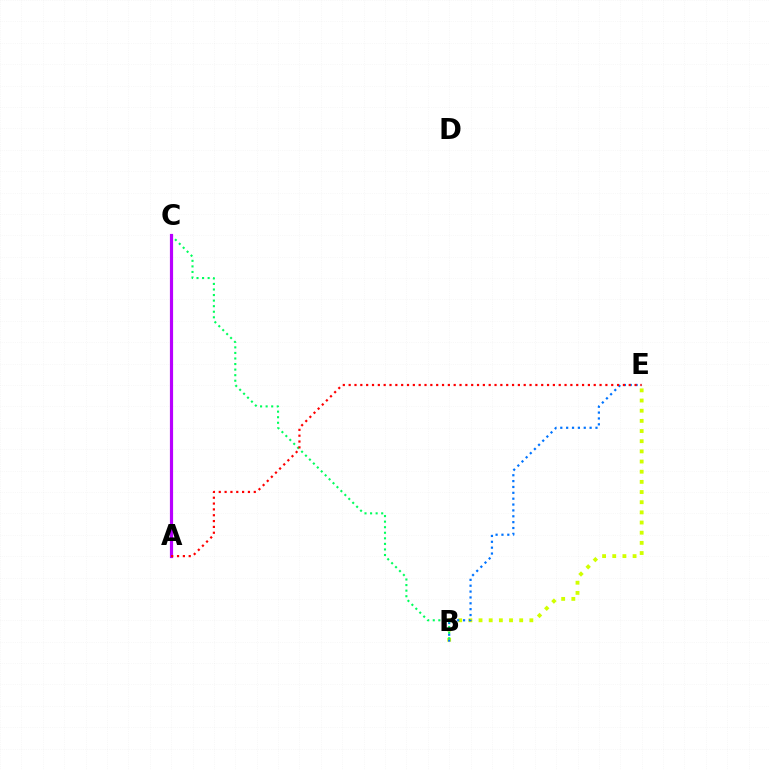{('B', 'E'): [{'color': '#d1ff00', 'line_style': 'dotted', 'thickness': 2.76}, {'color': '#0074ff', 'line_style': 'dotted', 'thickness': 1.59}], ('B', 'C'): [{'color': '#00ff5c', 'line_style': 'dotted', 'thickness': 1.51}], ('A', 'C'): [{'color': '#b900ff', 'line_style': 'solid', 'thickness': 2.29}], ('A', 'E'): [{'color': '#ff0000', 'line_style': 'dotted', 'thickness': 1.59}]}